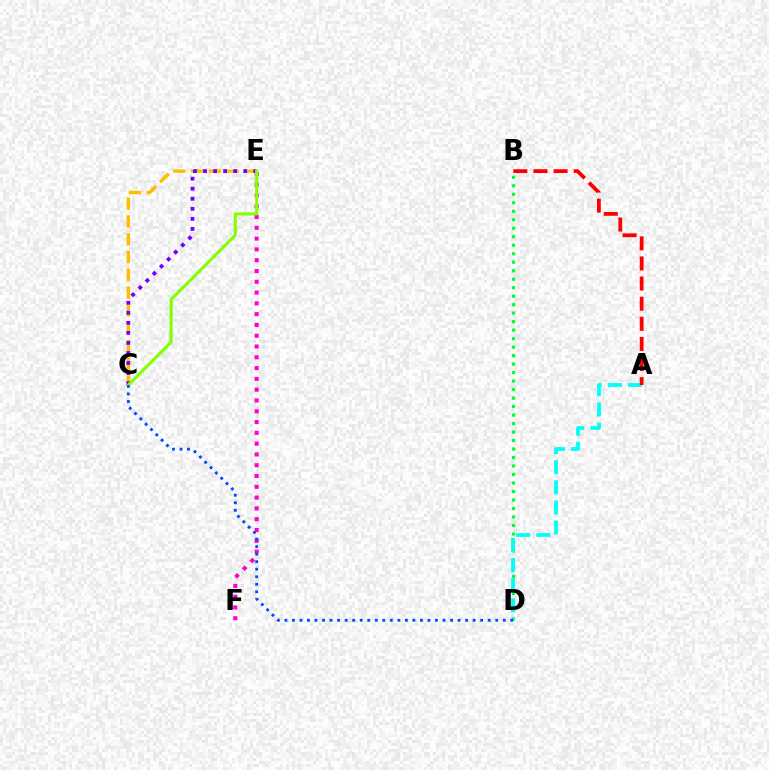{('B', 'D'): [{'color': '#00ff39', 'line_style': 'dotted', 'thickness': 2.31}], ('C', 'E'): [{'color': '#ffbd00', 'line_style': 'dashed', 'thickness': 2.41}, {'color': '#7200ff', 'line_style': 'dotted', 'thickness': 2.73}, {'color': '#84ff00', 'line_style': 'solid', 'thickness': 2.23}], ('A', 'D'): [{'color': '#00fff6', 'line_style': 'dashed', 'thickness': 2.74}], ('E', 'F'): [{'color': '#ff00cf', 'line_style': 'dotted', 'thickness': 2.93}], ('A', 'B'): [{'color': '#ff0000', 'line_style': 'dashed', 'thickness': 2.73}], ('C', 'D'): [{'color': '#004bff', 'line_style': 'dotted', 'thickness': 2.05}]}